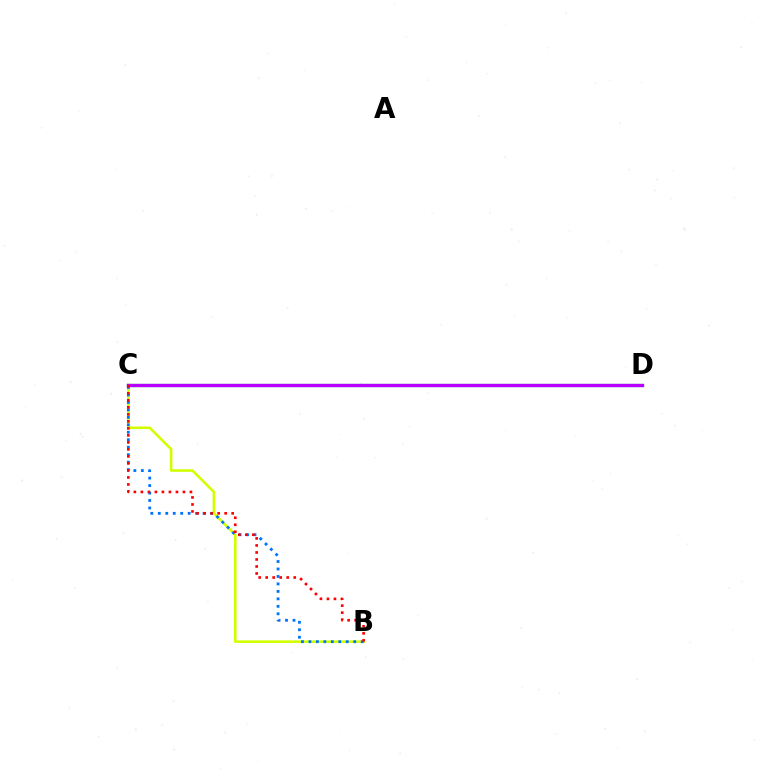{('B', 'C'): [{'color': '#d1ff00', 'line_style': 'solid', 'thickness': 1.87}, {'color': '#0074ff', 'line_style': 'dotted', 'thickness': 2.03}, {'color': '#ff0000', 'line_style': 'dotted', 'thickness': 1.91}], ('C', 'D'): [{'color': '#00ff5c', 'line_style': 'solid', 'thickness': 2.33}, {'color': '#b900ff', 'line_style': 'solid', 'thickness': 2.39}]}